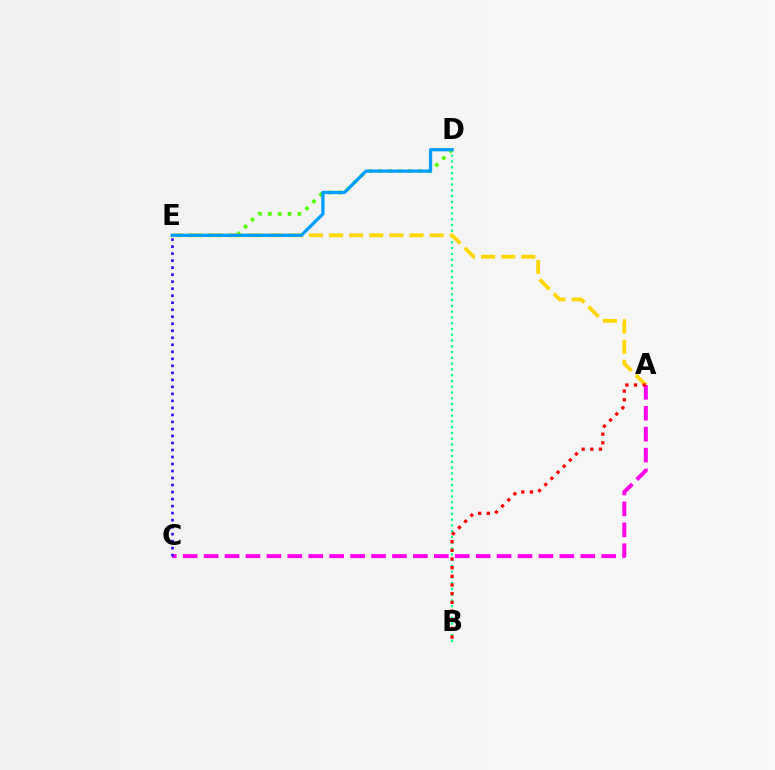{('A', 'C'): [{'color': '#ff00ed', 'line_style': 'dashed', 'thickness': 2.84}], ('D', 'E'): [{'color': '#4fff00', 'line_style': 'dotted', 'thickness': 2.68}, {'color': '#009eff', 'line_style': 'solid', 'thickness': 2.35}], ('C', 'E'): [{'color': '#3700ff', 'line_style': 'dotted', 'thickness': 1.91}], ('B', 'D'): [{'color': '#00ff86', 'line_style': 'dotted', 'thickness': 1.57}], ('A', 'E'): [{'color': '#ffd500', 'line_style': 'dashed', 'thickness': 2.73}], ('A', 'B'): [{'color': '#ff0000', 'line_style': 'dotted', 'thickness': 2.35}]}